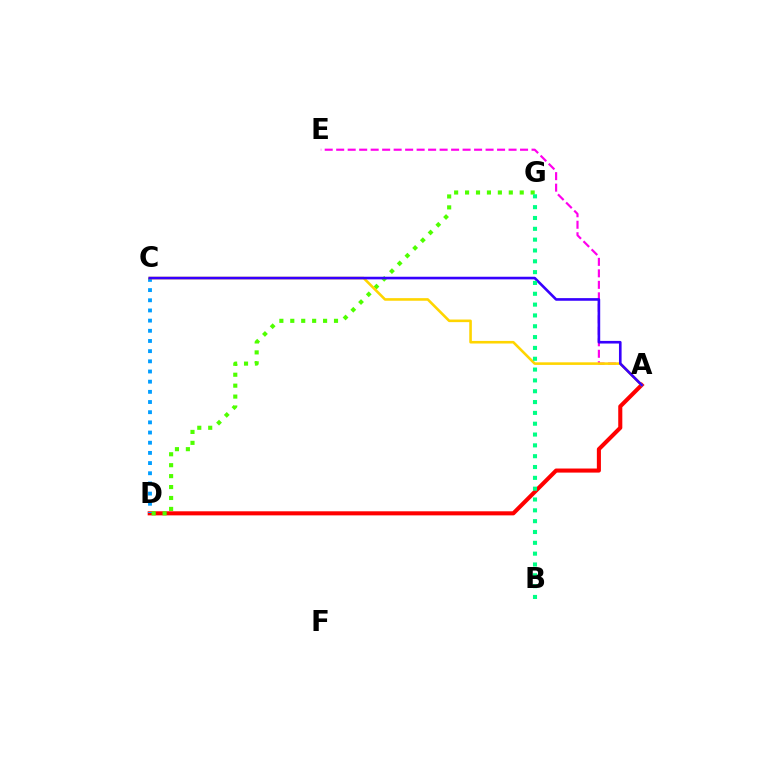{('A', 'E'): [{'color': '#ff00ed', 'line_style': 'dashed', 'thickness': 1.56}], ('A', 'D'): [{'color': '#ff0000', 'line_style': 'solid', 'thickness': 2.93}], ('C', 'D'): [{'color': '#009eff', 'line_style': 'dotted', 'thickness': 2.76}], ('D', 'G'): [{'color': '#4fff00', 'line_style': 'dotted', 'thickness': 2.97}], ('A', 'C'): [{'color': '#ffd500', 'line_style': 'solid', 'thickness': 1.87}, {'color': '#3700ff', 'line_style': 'solid', 'thickness': 1.89}], ('B', 'G'): [{'color': '#00ff86', 'line_style': 'dotted', 'thickness': 2.94}]}